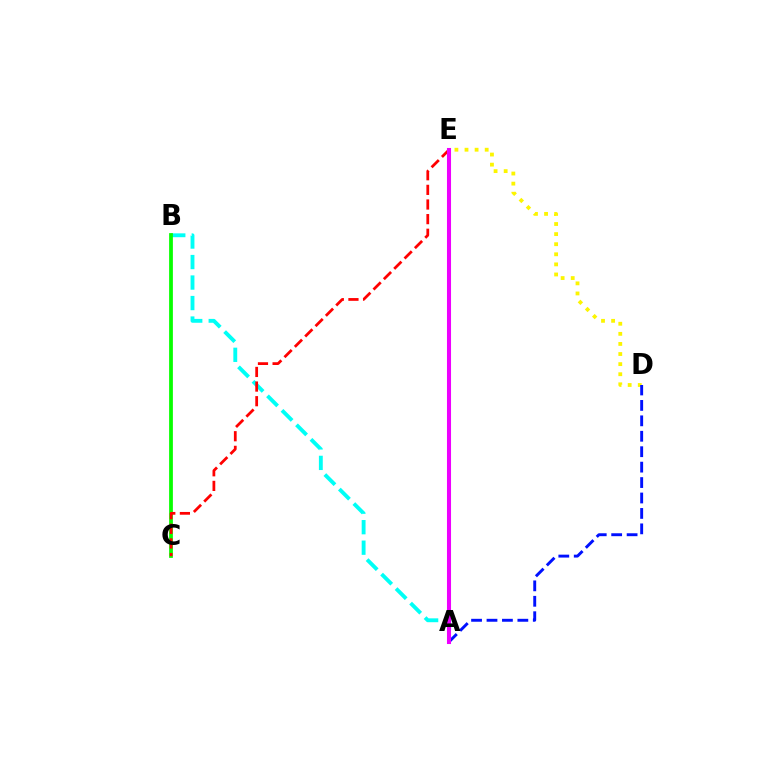{('A', 'B'): [{'color': '#00fff6', 'line_style': 'dashed', 'thickness': 2.79}], ('B', 'C'): [{'color': '#08ff00', 'line_style': 'solid', 'thickness': 2.71}], ('C', 'E'): [{'color': '#ff0000', 'line_style': 'dashed', 'thickness': 1.99}], ('D', 'E'): [{'color': '#fcf500', 'line_style': 'dotted', 'thickness': 2.74}], ('A', 'D'): [{'color': '#0010ff', 'line_style': 'dashed', 'thickness': 2.1}], ('A', 'E'): [{'color': '#ee00ff', 'line_style': 'solid', 'thickness': 2.92}]}